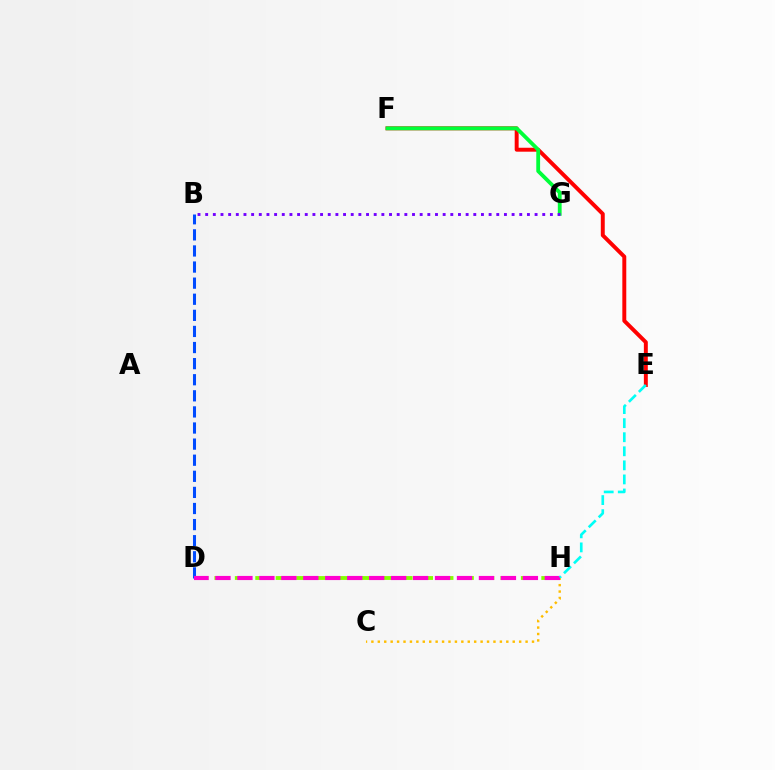{('C', 'H'): [{'color': '#ffbd00', 'line_style': 'dotted', 'thickness': 1.75}], ('B', 'D'): [{'color': '#004bff', 'line_style': 'dashed', 'thickness': 2.19}], ('D', 'H'): [{'color': '#84ff00', 'line_style': 'dashed', 'thickness': 2.78}, {'color': '#ff00cf', 'line_style': 'dashed', 'thickness': 2.98}], ('E', 'F'): [{'color': '#ff0000', 'line_style': 'solid', 'thickness': 2.84}], ('F', 'G'): [{'color': '#00ff39', 'line_style': 'solid', 'thickness': 2.74}], ('B', 'G'): [{'color': '#7200ff', 'line_style': 'dotted', 'thickness': 2.08}], ('E', 'H'): [{'color': '#00fff6', 'line_style': 'dashed', 'thickness': 1.91}]}